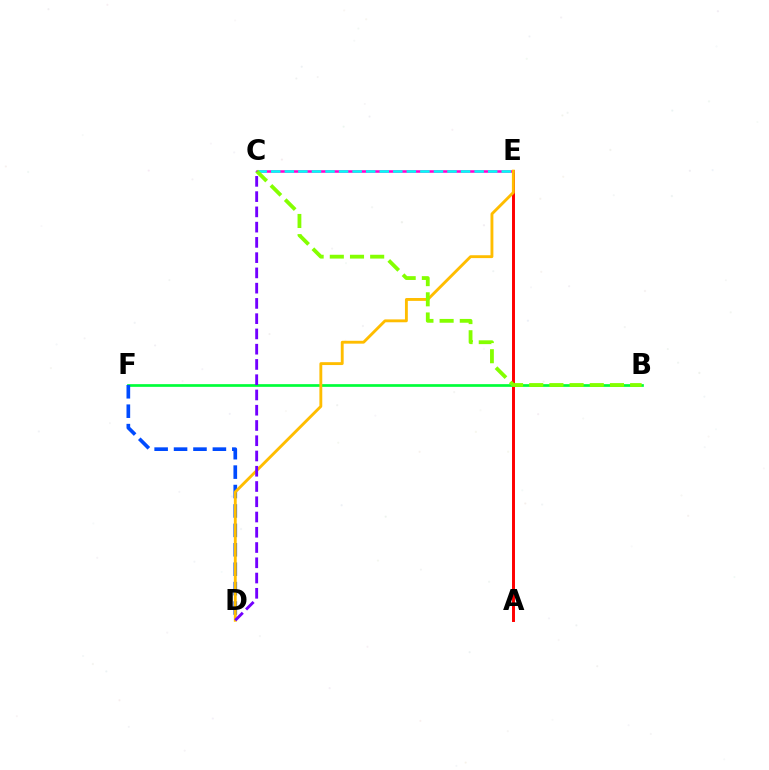{('A', 'E'): [{'color': '#ff0000', 'line_style': 'solid', 'thickness': 2.12}], ('B', 'F'): [{'color': '#00ff39', 'line_style': 'solid', 'thickness': 1.95}], ('C', 'E'): [{'color': '#ff00cf', 'line_style': 'solid', 'thickness': 1.84}, {'color': '#00fff6', 'line_style': 'dashed', 'thickness': 1.84}], ('D', 'F'): [{'color': '#004bff', 'line_style': 'dashed', 'thickness': 2.64}], ('D', 'E'): [{'color': '#ffbd00', 'line_style': 'solid', 'thickness': 2.07}], ('B', 'C'): [{'color': '#84ff00', 'line_style': 'dashed', 'thickness': 2.74}], ('C', 'D'): [{'color': '#7200ff', 'line_style': 'dashed', 'thickness': 2.07}]}